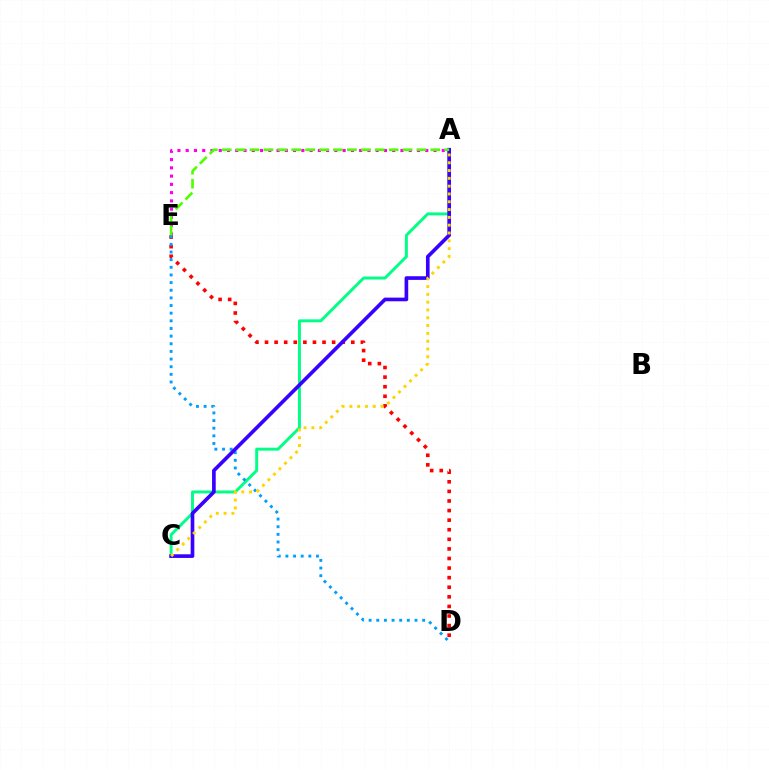{('A', 'C'): [{'color': '#00ff86', 'line_style': 'solid', 'thickness': 2.12}, {'color': '#3700ff', 'line_style': 'solid', 'thickness': 2.63}, {'color': '#ffd500', 'line_style': 'dotted', 'thickness': 2.12}], ('A', 'E'): [{'color': '#ff00ed', 'line_style': 'dotted', 'thickness': 2.24}, {'color': '#4fff00', 'line_style': 'dashed', 'thickness': 1.89}], ('D', 'E'): [{'color': '#ff0000', 'line_style': 'dotted', 'thickness': 2.6}, {'color': '#009eff', 'line_style': 'dotted', 'thickness': 2.08}]}